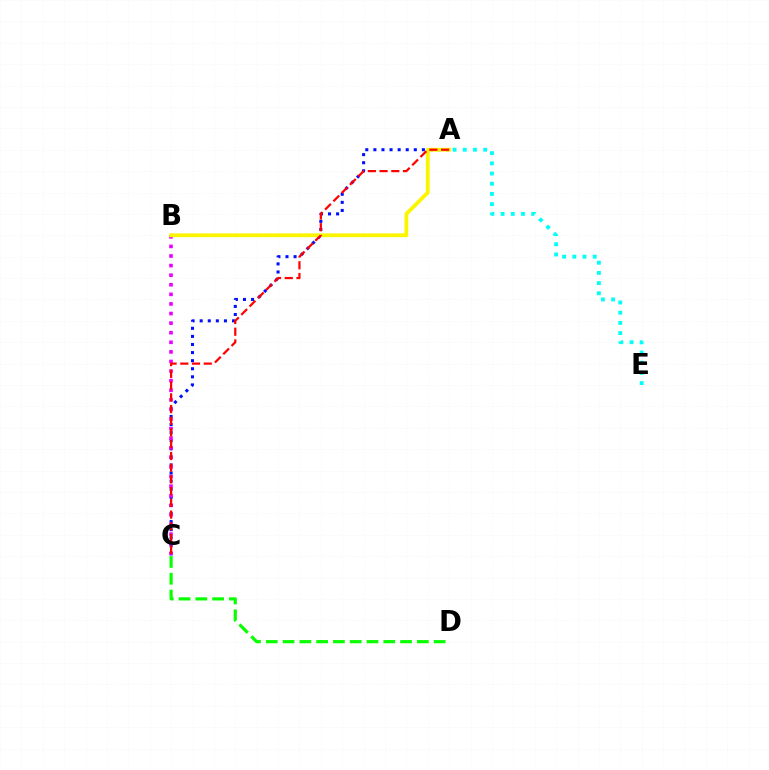{('C', 'D'): [{'color': '#08ff00', 'line_style': 'dashed', 'thickness': 2.28}], ('A', 'C'): [{'color': '#0010ff', 'line_style': 'dotted', 'thickness': 2.2}, {'color': '#ff0000', 'line_style': 'dashed', 'thickness': 1.59}], ('B', 'C'): [{'color': '#ee00ff', 'line_style': 'dotted', 'thickness': 2.61}], ('A', 'E'): [{'color': '#00fff6', 'line_style': 'dotted', 'thickness': 2.77}], ('A', 'B'): [{'color': '#fcf500', 'line_style': 'solid', 'thickness': 2.73}]}